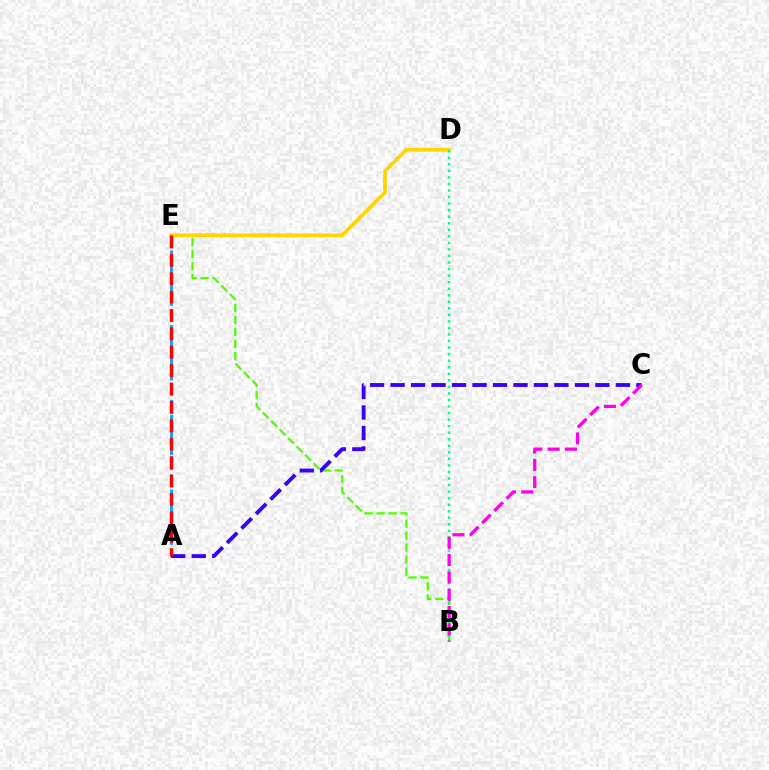{('A', 'E'): [{'color': '#009eff', 'line_style': 'dashed', 'thickness': 2.03}, {'color': '#ff0000', 'line_style': 'dashed', 'thickness': 2.5}], ('B', 'E'): [{'color': '#4fff00', 'line_style': 'dashed', 'thickness': 1.63}], ('D', 'E'): [{'color': '#ffd500', 'line_style': 'solid', 'thickness': 2.66}], ('B', 'D'): [{'color': '#00ff86', 'line_style': 'dotted', 'thickness': 1.78}], ('A', 'C'): [{'color': '#3700ff', 'line_style': 'dashed', 'thickness': 2.78}], ('B', 'C'): [{'color': '#ff00ed', 'line_style': 'dashed', 'thickness': 2.35}]}